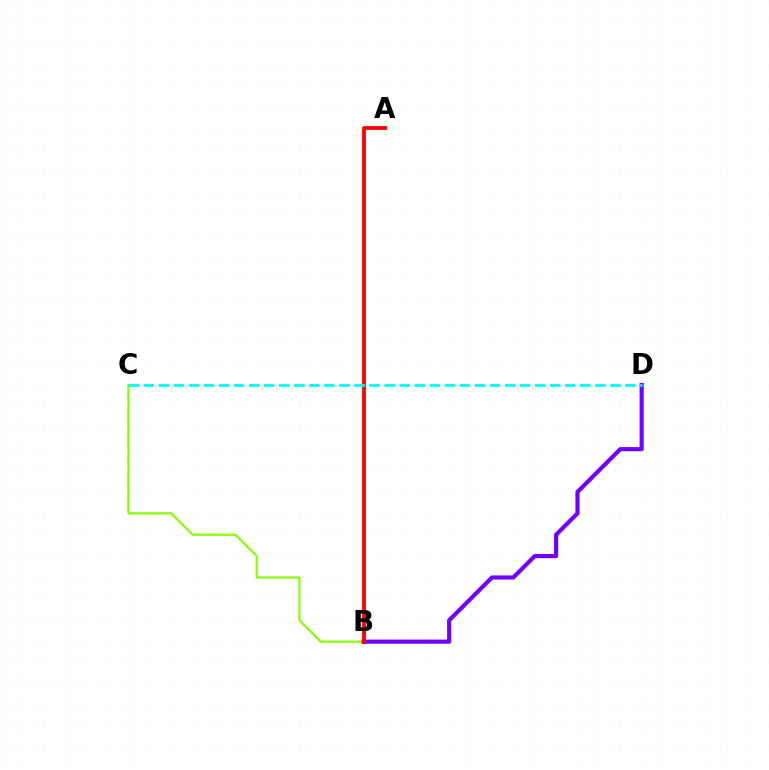{('B', 'C'): [{'color': '#84ff00', 'line_style': 'solid', 'thickness': 1.54}], ('B', 'D'): [{'color': '#7200ff', 'line_style': 'solid', 'thickness': 2.99}], ('A', 'B'): [{'color': '#ff0000', 'line_style': 'solid', 'thickness': 2.76}], ('C', 'D'): [{'color': '#00fff6', 'line_style': 'dashed', 'thickness': 2.04}]}